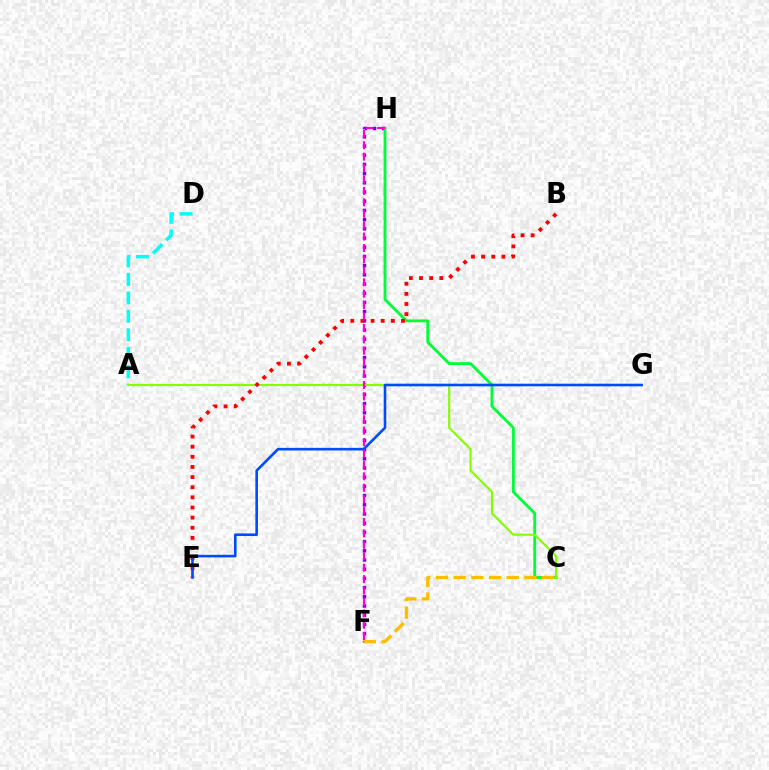{('F', 'H'): [{'color': '#7200ff', 'line_style': 'dotted', 'thickness': 2.5}, {'color': '#ff00cf', 'line_style': 'dashed', 'thickness': 1.55}], ('A', 'D'): [{'color': '#00fff6', 'line_style': 'dashed', 'thickness': 2.51}], ('C', 'H'): [{'color': '#00ff39', 'line_style': 'solid', 'thickness': 2.06}], ('A', 'C'): [{'color': '#84ff00', 'line_style': 'solid', 'thickness': 1.56}], ('C', 'F'): [{'color': '#ffbd00', 'line_style': 'dashed', 'thickness': 2.4}], ('B', 'E'): [{'color': '#ff0000', 'line_style': 'dotted', 'thickness': 2.75}], ('E', 'G'): [{'color': '#004bff', 'line_style': 'solid', 'thickness': 1.89}]}